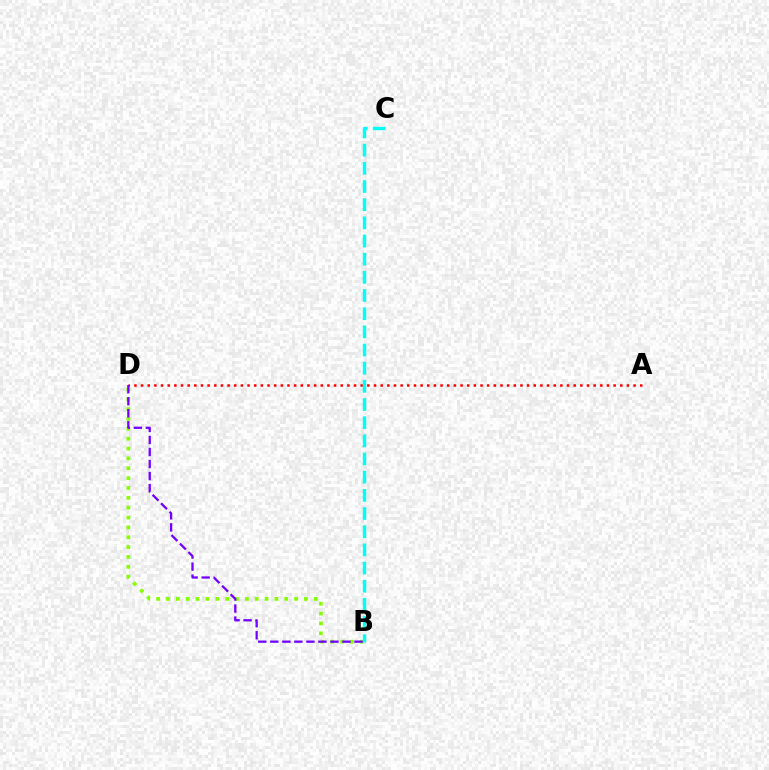{('B', 'D'): [{'color': '#84ff00', 'line_style': 'dotted', 'thickness': 2.68}, {'color': '#7200ff', 'line_style': 'dashed', 'thickness': 1.63}], ('A', 'D'): [{'color': '#ff0000', 'line_style': 'dotted', 'thickness': 1.81}], ('B', 'C'): [{'color': '#00fff6', 'line_style': 'dashed', 'thickness': 2.47}]}